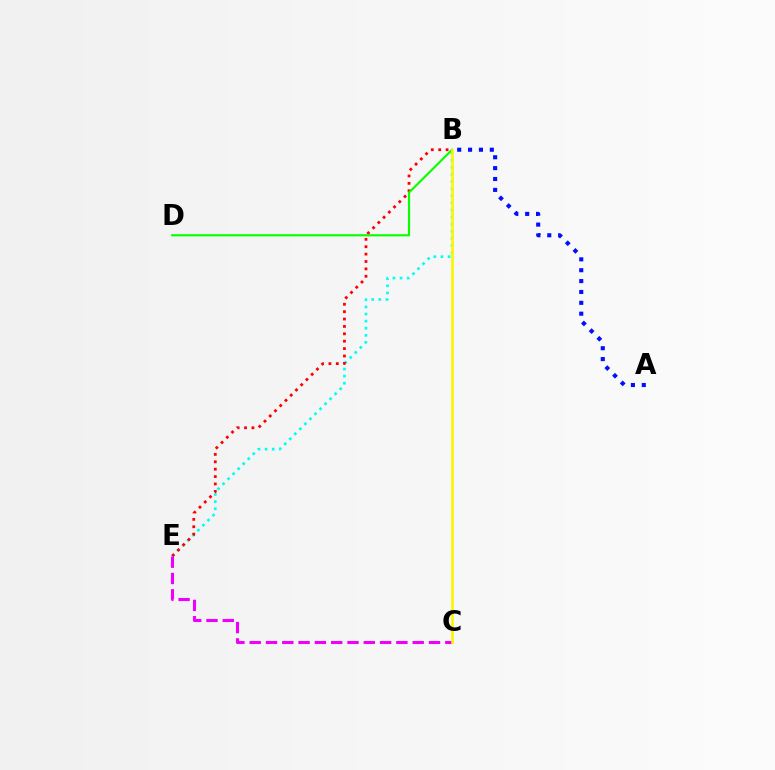{('A', 'B'): [{'color': '#0010ff', 'line_style': 'dotted', 'thickness': 2.95}], ('B', 'E'): [{'color': '#00fff6', 'line_style': 'dotted', 'thickness': 1.93}, {'color': '#ff0000', 'line_style': 'dotted', 'thickness': 2.01}], ('B', 'D'): [{'color': '#08ff00', 'line_style': 'solid', 'thickness': 1.54}], ('C', 'E'): [{'color': '#ee00ff', 'line_style': 'dashed', 'thickness': 2.21}], ('B', 'C'): [{'color': '#fcf500', 'line_style': 'solid', 'thickness': 1.89}]}